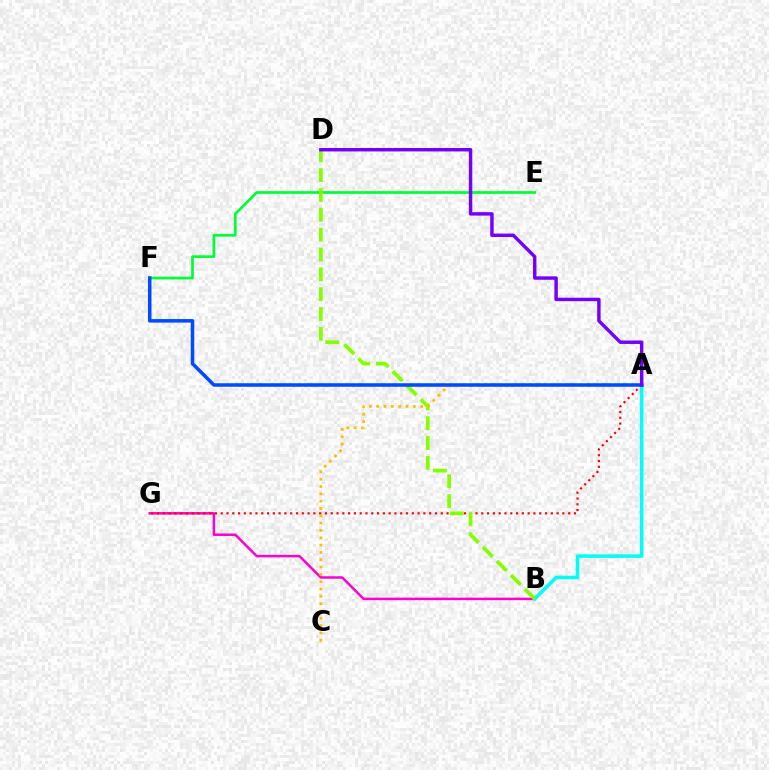{('B', 'G'): [{'color': '#ff00cf', 'line_style': 'solid', 'thickness': 1.79}], ('E', 'F'): [{'color': '#00ff39', 'line_style': 'solid', 'thickness': 1.96}], ('A', 'G'): [{'color': '#ff0000', 'line_style': 'dotted', 'thickness': 1.57}], ('A', 'B'): [{'color': '#00fff6', 'line_style': 'solid', 'thickness': 2.56}], ('B', 'D'): [{'color': '#84ff00', 'line_style': 'dashed', 'thickness': 2.7}], ('A', 'C'): [{'color': '#ffbd00', 'line_style': 'dotted', 'thickness': 1.99}], ('A', 'F'): [{'color': '#004bff', 'line_style': 'solid', 'thickness': 2.54}], ('A', 'D'): [{'color': '#7200ff', 'line_style': 'solid', 'thickness': 2.47}]}